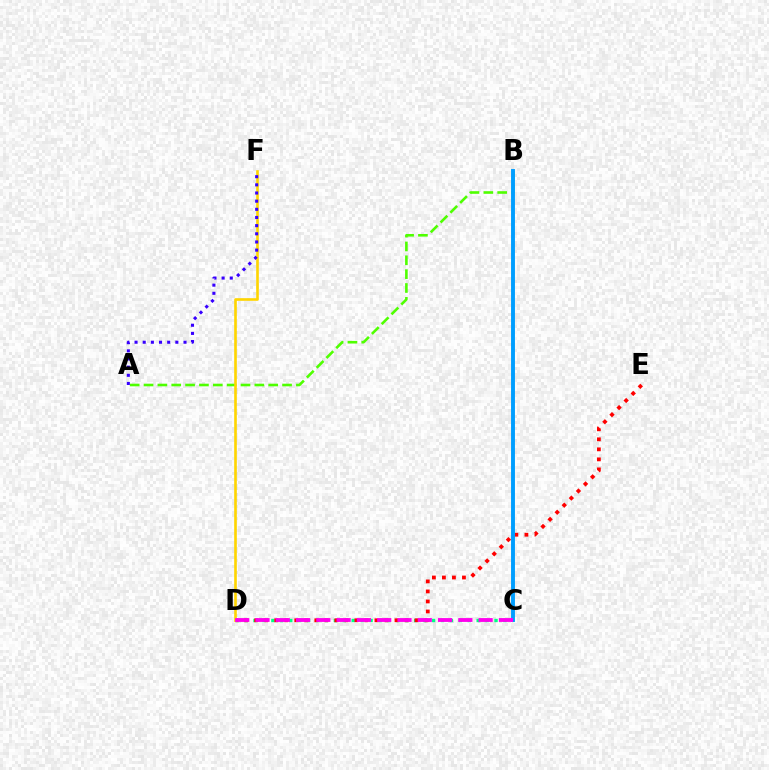{('A', 'B'): [{'color': '#4fff00', 'line_style': 'dashed', 'thickness': 1.88}], ('C', 'D'): [{'color': '#00ff86', 'line_style': 'dotted', 'thickness': 2.43}, {'color': '#ff00ed', 'line_style': 'dashed', 'thickness': 2.76}], ('D', 'E'): [{'color': '#ff0000', 'line_style': 'dotted', 'thickness': 2.72}], ('D', 'F'): [{'color': '#ffd500', 'line_style': 'solid', 'thickness': 1.9}], ('B', 'C'): [{'color': '#009eff', 'line_style': 'solid', 'thickness': 2.8}], ('A', 'F'): [{'color': '#3700ff', 'line_style': 'dotted', 'thickness': 2.22}]}